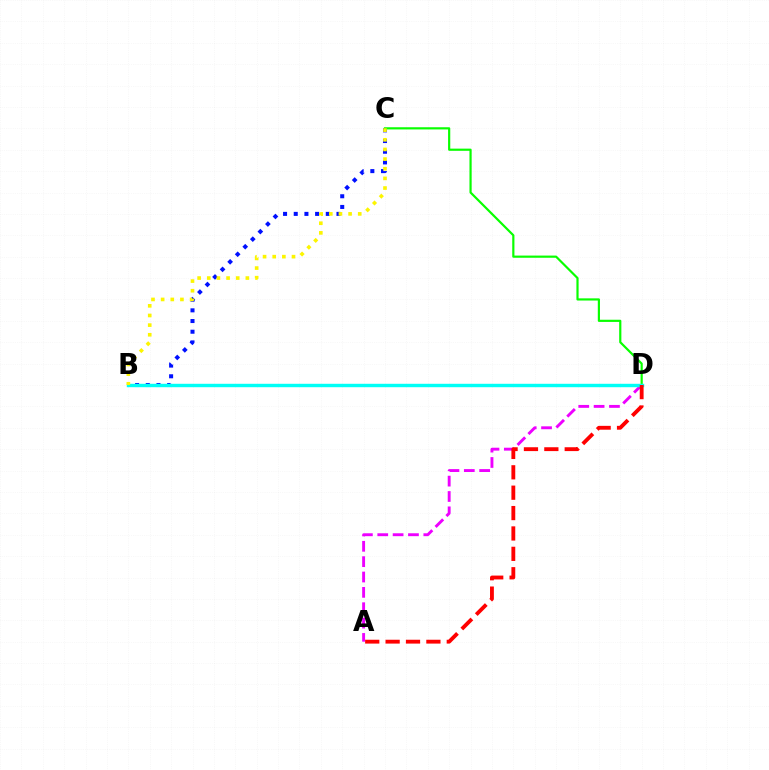{('B', 'C'): [{'color': '#0010ff', 'line_style': 'dotted', 'thickness': 2.9}, {'color': '#fcf500', 'line_style': 'dotted', 'thickness': 2.62}], ('C', 'D'): [{'color': '#08ff00', 'line_style': 'solid', 'thickness': 1.57}], ('A', 'D'): [{'color': '#ee00ff', 'line_style': 'dashed', 'thickness': 2.09}, {'color': '#ff0000', 'line_style': 'dashed', 'thickness': 2.77}], ('B', 'D'): [{'color': '#00fff6', 'line_style': 'solid', 'thickness': 2.46}]}